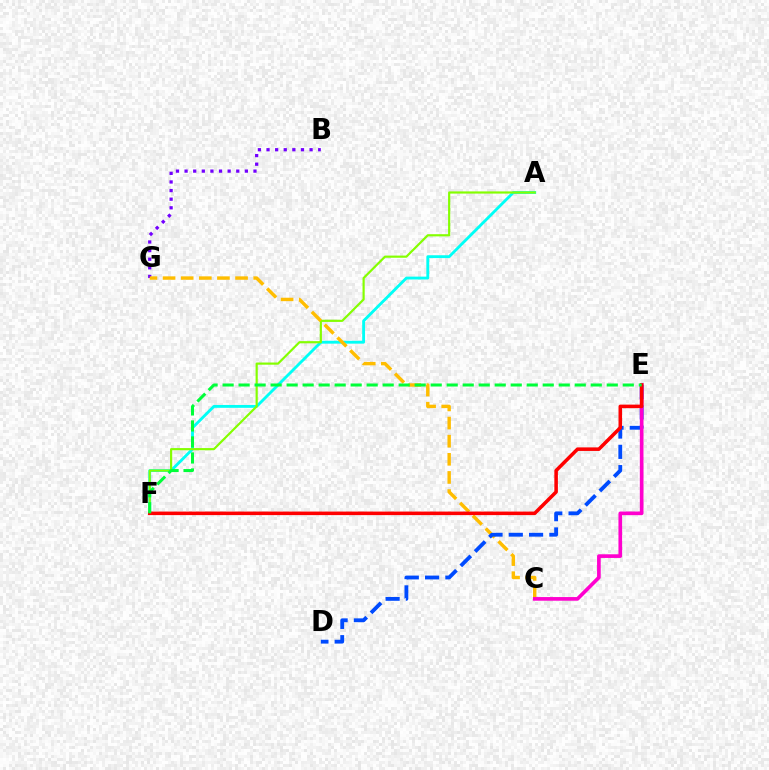{('A', 'F'): [{'color': '#00fff6', 'line_style': 'solid', 'thickness': 2.05}, {'color': '#84ff00', 'line_style': 'solid', 'thickness': 1.57}], ('B', 'G'): [{'color': '#7200ff', 'line_style': 'dotted', 'thickness': 2.34}], ('C', 'G'): [{'color': '#ffbd00', 'line_style': 'dashed', 'thickness': 2.46}], ('D', 'E'): [{'color': '#004bff', 'line_style': 'dashed', 'thickness': 2.76}], ('C', 'E'): [{'color': '#ff00cf', 'line_style': 'solid', 'thickness': 2.64}], ('E', 'F'): [{'color': '#ff0000', 'line_style': 'solid', 'thickness': 2.55}, {'color': '#00ff39', 'line_style': 'dashed', 'thickness': 2.17}]}